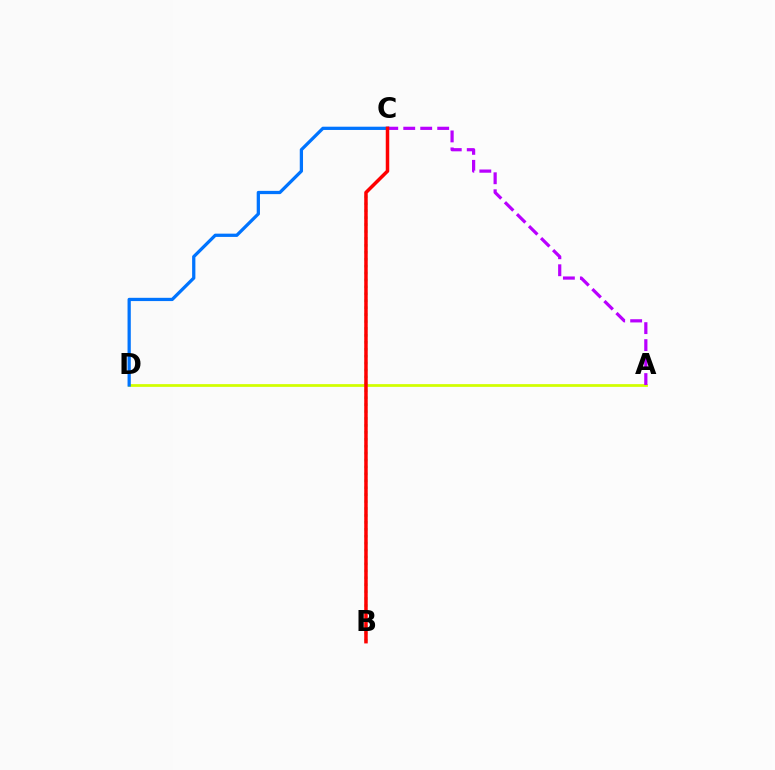{('A', 'D'): [{'color': '#d1ff00', 'line_style': 'solid', 'thickness': 1.98}], ('B', 'C'): [{'color': '#00ff5c', 'line_style': 'dotted', 'thickness': 1.88}, {'color': '#ff0000', 'line_style': 'solid', 'thickness': 2.52}], ('A', 'C'): [{'color': '#b900ff', 'line_style': 'dashed', 'thickness': 2.31}], ('C', 'D'): [{'color': '#0074ff', 'line_style': 'solid', 'thickness': 2.35}]}